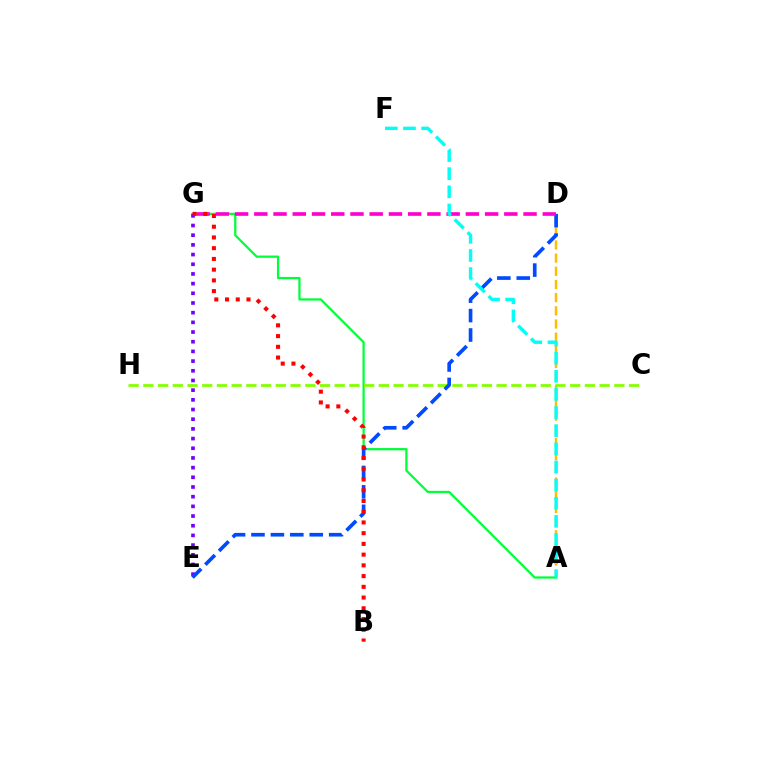{('A', 'D'): [{'color': '#ffbd00', 'line_style': 'dashed', 'thickness': 1.79}], ('A', 'G'): [{'color': '#00ff39', 'line_style': 'solid', 'thickness': 1.62}], ('C', 'H'): [{'color': '#84ff00', 'line_style': 'dashed', 'thickness': 2.0}], ('E', 'G'): [{'color': '#7200ff', 'line_style': 'dotted', 'thickness': 2.63}], ('D', 'E'): [{'color': '#004bff', 'line_style': 'dashed', 'thickness': 2.64}], ('D', 'G'): [{'color': '#ff00cf', 'line_style': 'dashed', 'thickness': 2.61}], ('A', 'F'): [{'color': '#00fff6', 'line_style': 'dashed', 'thickness': 2.46}], ('B', 'G'): [{'color': '#ff0000', 'line_style': 'dotted', 'thickness': 2.92}]}